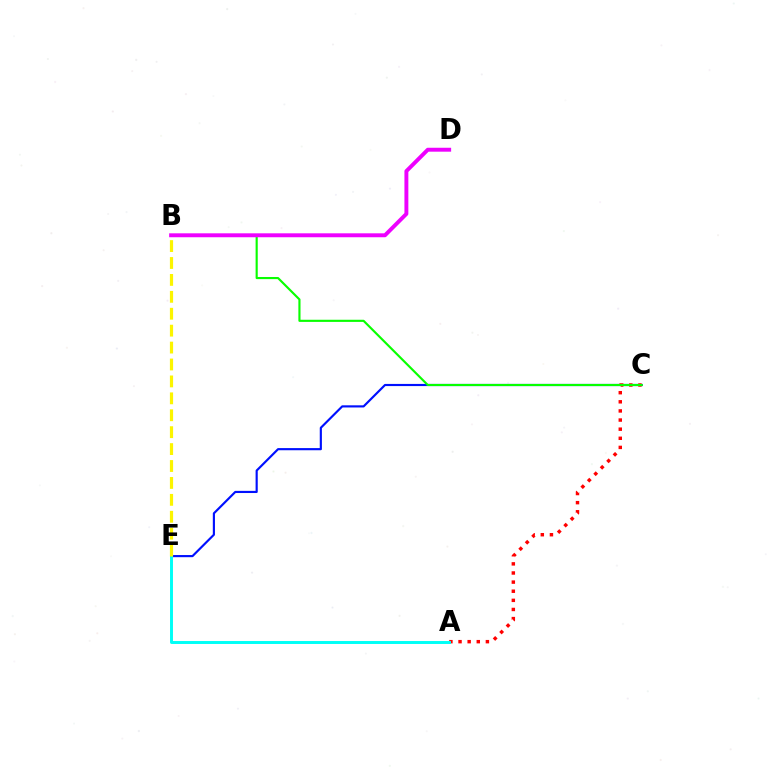{('C', 'E'): [{'color': '#0010ff', 'line_style': 'solid', 'thickness': 1.55}], ('A', 'C'): [{'color': '#ff0000', 'line_style': 'dotted', 'thickness': 2.48}], ('A', 'E'): [{'color': '#00fff6', 'line_style': 'solid', 'thickness': 2.12}], ('B', 'E'): [{'color': '#fcf500', 'line_style': 'dashed', 'thickness': 2.3}], ('B', 'C'): [{'color': '#08ff00', 'line_style': 'solid', 'thickness': 1.54}], ('B', 'D'): [{'color': '#ee00ff', 'line_style': 'solid', 'thickness': 2.83}]}